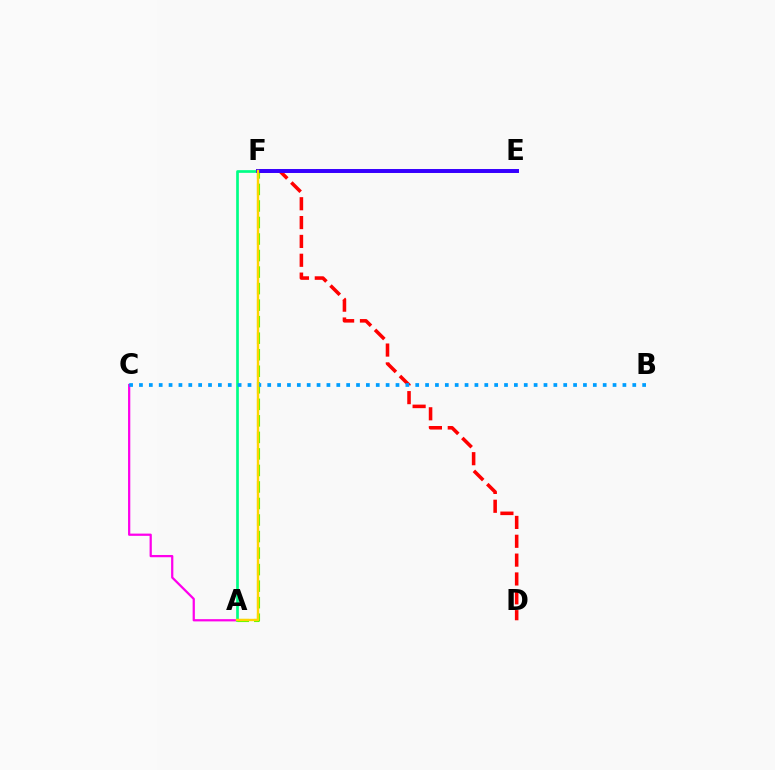{('A', 'C'): [{'color': '#ff00ed', 'line_style': 'solid', 'thickness': 1.62}], ('A', 'F'): [{'color': '#00ff86', 'line_style': 'solid', 'thickness': 1.93}, {'color': '#4fff00', 'line_style': 'dashed', 'thickness': 2.25}, {'color': '#ffd500', 'line_style': 'solid', 'thickness': 1.73}], ('D', 'F'): [{'color': '#ff0000', 'line_style': 'dashed', 'thickness': 2.56}], ('E', 'F'): [{'color': '#3700ff', 'line_style': 'solid', 'thickness': 2.85}], ('B', 'C'): [{'color': '#009eff', 'line_style': 'dotted', 'thickness': 2.68}]}